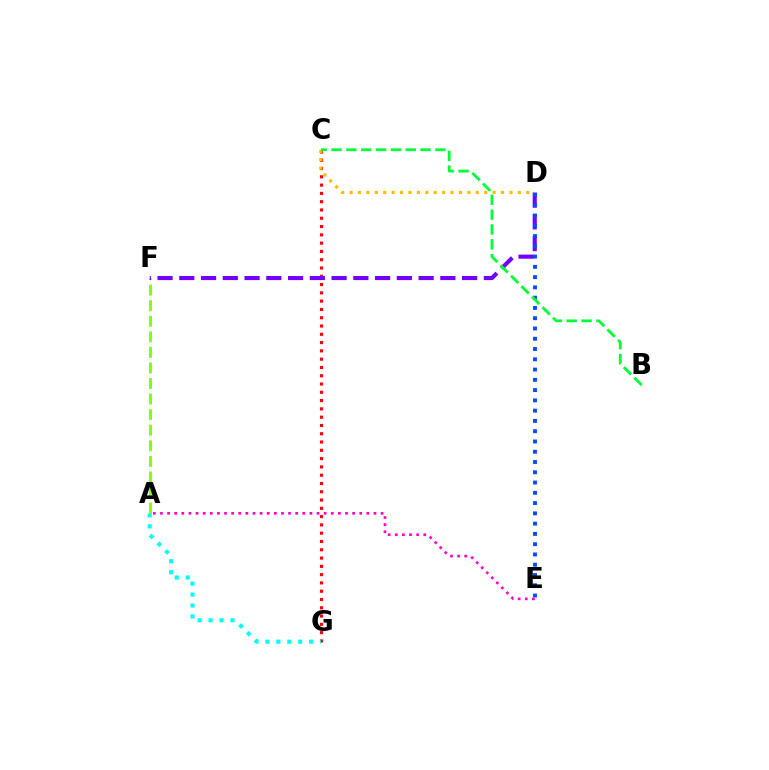{('C', 'G'): [{'color': '#ff0000', 'line_style': 'dotted', 'thickness': 2.25}], ('A', 'G'): [{'color': '#00fff6', 'line_style': 'dotted', 'thickness': 2.97}], ('C', 'D'): [{'color': '#ffbd00', 'line_style': 'dotted', 'thickness': 2.29}], ('A', 'F'): [{'color': '#84ff00', 'line_style': 'dashed', 'thickness': 2.11}], ('A', 'E'): [{'color': '#ff00cf', 'line_style': 'dotted', 'thickness': 1.93}], ('D', 'F'): [{'color': '#7200ff', 'line_style': 'dashed', 'thickness': 2.96}], ('D', 'E'): [{'color': '#004bff', 'line_style': 'dotted', 'thickness': 2.79}], ('B', 'C'): [{'color': '#00ff39', 'line_style': 'dashed', 'thickness': 2.02}]}